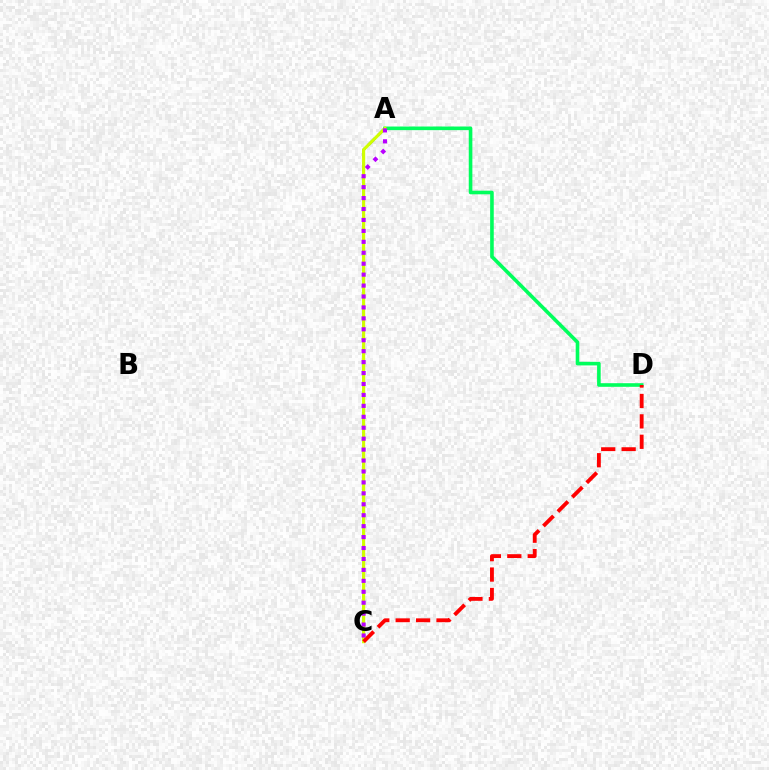{('A', 'D'): [{'color': '#00ff5c', 'line_style': 'solid', 'thickness': 2.6}], ('A', 'C'): [{'color': '#0074ff', 'line_style': 'dashed', 'thickness': 1.93}, {'color': '#d1ff00', 'line_style': 'solid', 'thickness': 2.26}, {'color': '#b900ff', 'line_style': 'dotted', 'thickness': 2.97}], ('C', 'D'): [{'color': '#ff0000', 'line_style': 'dashed', 'thickness': 2.77}]}